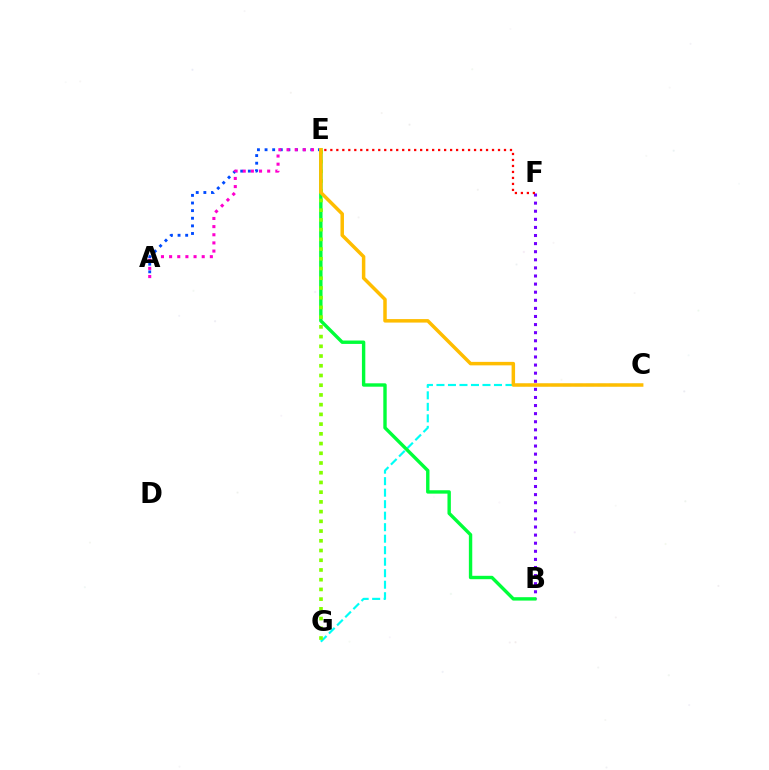{('B', 'F'): [{'color': '#7200ff', 'line_style': 'dotted', 'thickness': 2.2}], ('A', 'E'): [{'color': '#004bff', 'line_style': 'dotted', 'thickness': 2.07}, {'color': '#ff00cf', 'line_style': 'dotted', 'thickness': 2.21}], ('C', 'G'): [{'color': '#00fff6', 'line_style': 'dashed', 'thickness': 1.56}], ('B', 'E'): [{'color': '#00ff39', 'line_style': 'solid', 'thickness': 2.44}], ('E', 'F'): [{'color': '#ff0000', 'line_style': 'dotted', 'thickness': 1.63}], ('E', 'G'): [{'color': '#84ff00', 'line_style': 'dotted', 'thickness': 2.64}], ('C', 'E'): [{'color': '#ffbd00', 'line_style': 'solid', 'thickness': 2.51}]}